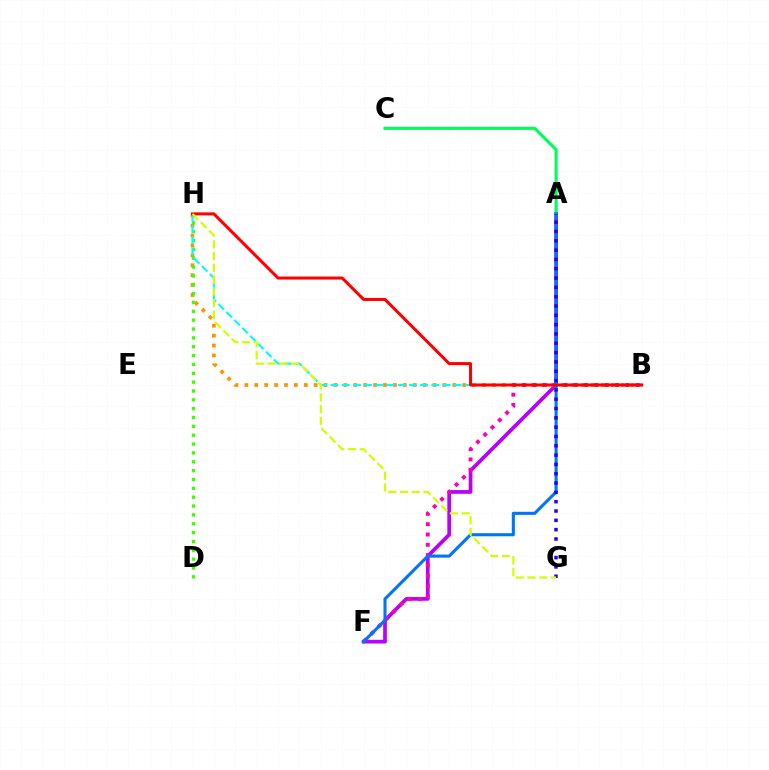{('A', 'F'): [{'color': '#b900ff', 'line_style': 'solid', 'thickness': 2.67}, {'color': '#0074ff', 'line_style': 'solid', 'thickness': 2.22}], ('B', 'H'): [{'color': '#ff9400', 'line_style': 'dotted', 'thickness': 2.69}, {'color': '#00fff6', 'line_style': 'dashed', 'thickness': 1.52}, {'color': '#ff0000', 'line_style': 'solid', 'thickness': 2.18}], ('B', 'F'): [{'color': '#ff00ac', 'line_style': 'dotted', 'thickness': 2.8}], ('D', 'H'): [{'color': '#3dff00', 'line_style': 'dotted', 'thickness': 2.4}], ('A', 'C'): [{'color': '#00ff5c', 'line_style': 'solid', 'thickness': 2.24}], ('A', 'G'): [{'color': '#2500ff', 'line_style': 'dotted', 'thickness': 2.53}], ('G', 'H'): [{'color': '#d1ff00', 'line_style': 'dashed', 'thickness': 1.6}]}